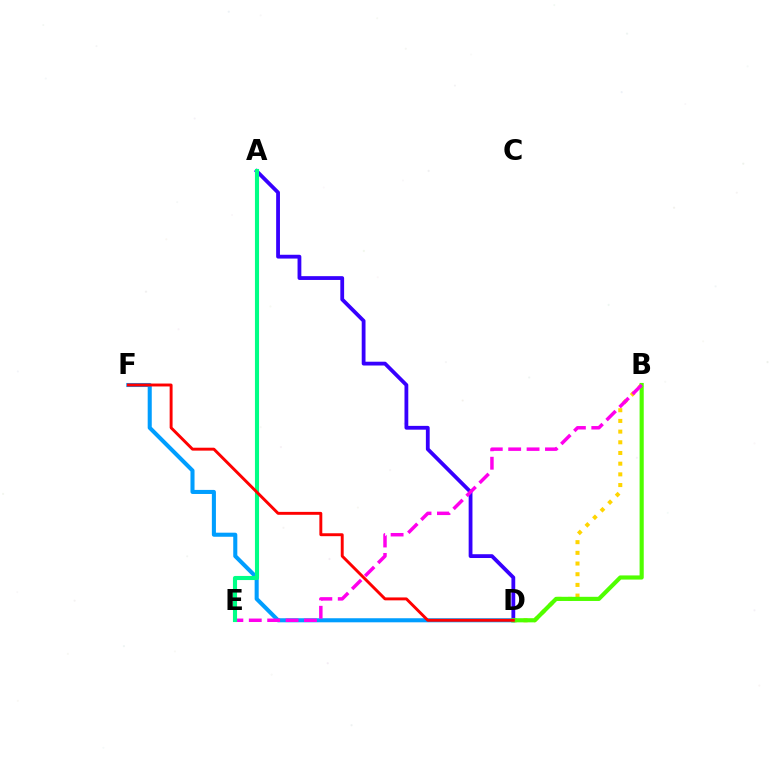{('A', 'D'): [{'color': '#3700ff', 'line_style': 'solid', 'thickness': 2.74}], ('B', 'D'): [{'color': '#ffd500', 'line_style': 'dotted', 'thickness': 2.9}, {'color': '#4fff00', 'line_style': 'solid', 'thickness': 2.99}], ('D', 'F'): [{'color': '#009eff', 'line_style': 'solid', 'thickness': 2.93}, {'color': '#ff0000', 'line_style': 'solid', 'thickness': 2.1}], ('B', 'E'): [{'color': '#ff00ed', 'line_style': 'dashed', 'thickness': 2.5}], ('A', 'E'): [{'color': '#00ff86', 'line_style': 'solid', 'thickness': 2.96}]}